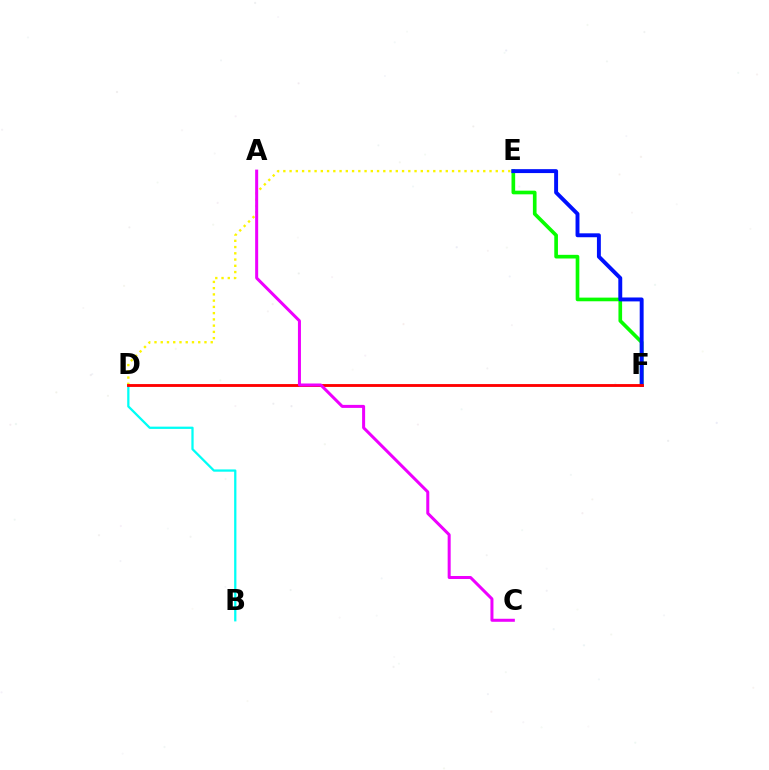{('B', 'D'): [{'color': '#00fff6', 'line_style': 'solid', 'thickness': 1.64}], ('D', 'E'): [{'color': '#fcf500', 'line_style': 'dotted', 'thickness': 1.7}], ('E', 'F'): [{'color': '#08ff00', 'line_style': 'solid', 'thickness': 2.63}, {'color': '#0010ff', 'line_style': 'solid', 'thickness': 2.82}], ('D', 'F'): [{'color': '#ff0000', 'line_style': 'solid', 'thickness': 2.05}], ('A', 'C'): [{'color': '#ee00ff', 'line_style': 'solid', 'thickness': 2.17}]}